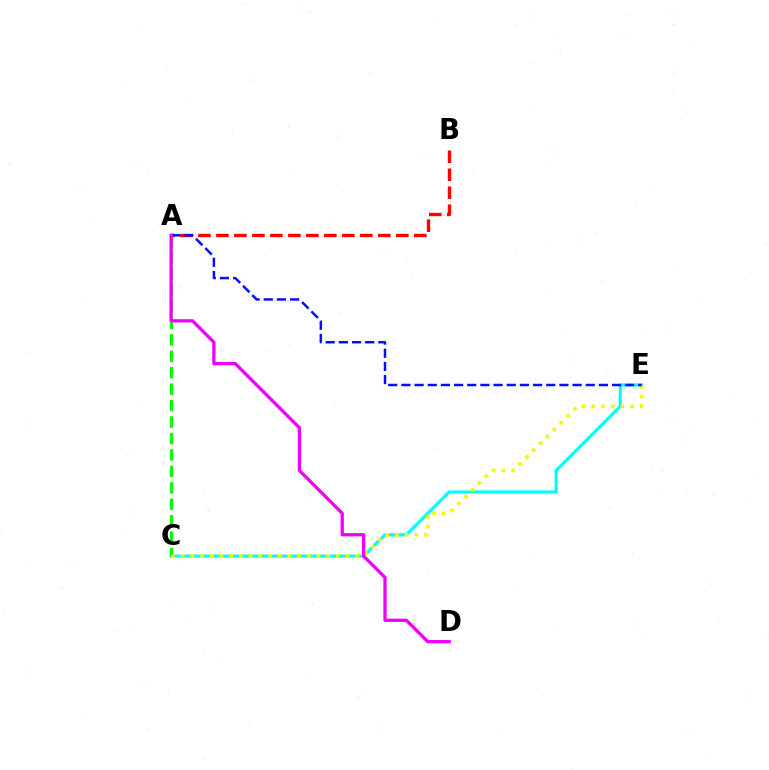{('C', 'E'): [{'color': '#00fff6', 'line_style': 'solid', 'thickness': 2.22}, {'color': '#fcf500', 'line_style': 'dotted', 'thickness': 2.64}], ('A', 'B'): [{'color': '#ff0000', 'line_style': 'dashed', 'thickness': 2.44}], ('A', 'C'): [{'color': '#08ff00', 'line_style': 'dashed', 'thickness': 2.23}], ('A', 'E'): [{'color': '#0010ff', 'line_style': 'dashed', 'thickness': 1.79}], ('A', 'D'): [{'color': '#ee00ff', 'line_style': 'solid', 'thickness': 2.36}]}